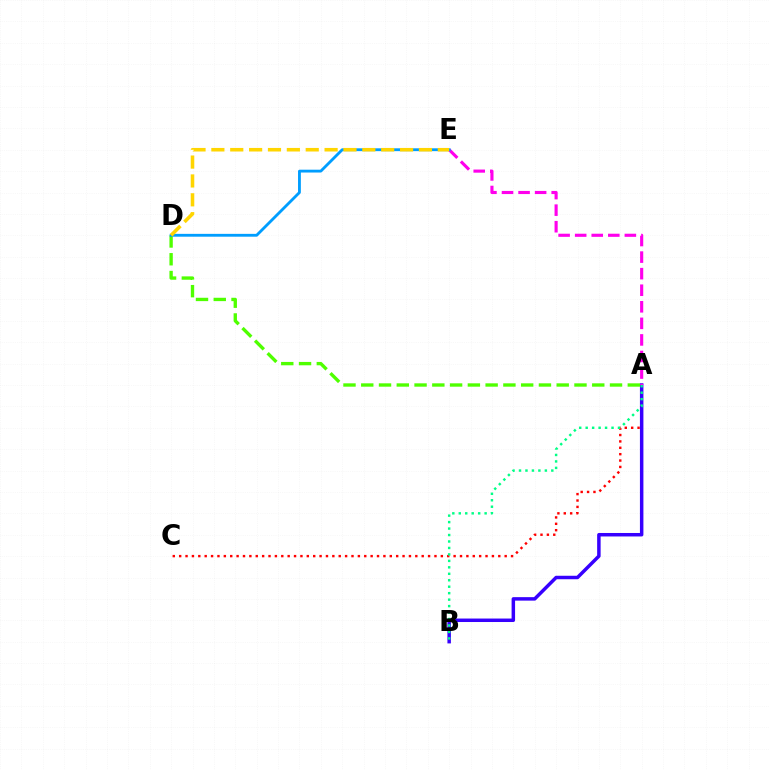{('A', 'C'): [{'color': '#ff0000', 'line_style': 'dotted', 'thickness': 1.73}], ('A', 'B'): [{'color': '#3700ff', 'line_style': 'solid', 'thickness': 2.5}, {'color': '#00ff86', 'line_style': 'dotted', 'thickness': 1.76}], ('A', 'D'): [{'color': '#4fff00', 'line_style': 'dashed', 'thickness': 2.41}], ('A', 'E'): [{'color': '#ff00ed', 'line_style': 'dashed', 'thickness': 2.25}], ('D', 'E'): [{'color': '#009eff', 'line_style': 'solid', 'thickness': 2.04}, {'color': '#ffd500', 'line_style': 'dashed', 'thickness': 2.56}]}